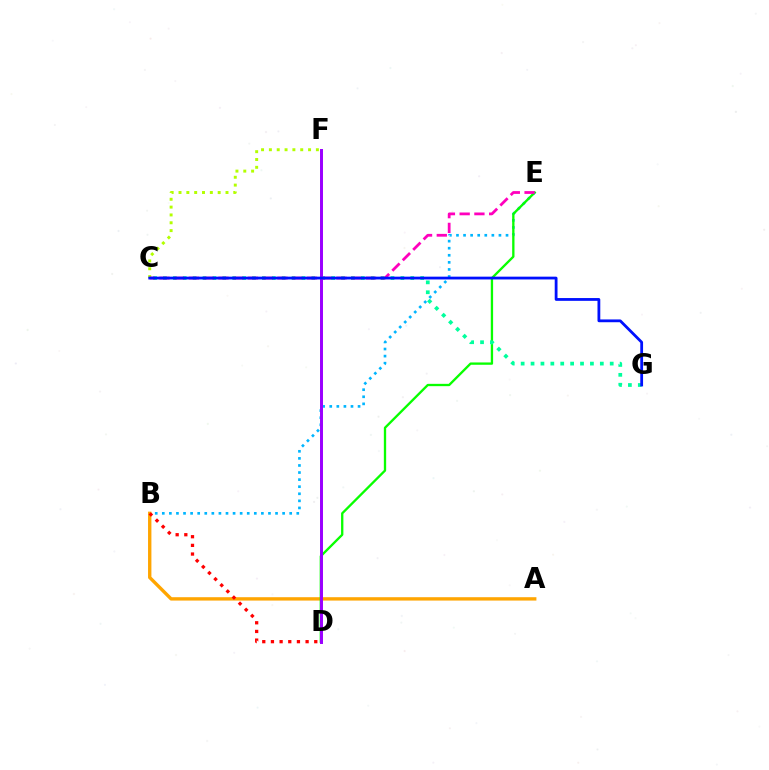{('B', 'E'): [{'color': '#00b5ff', 'line_style': 'dotted', 'thickness': 1.92}], ('A', 'B'): [{'color': '#ffa500', 'line_style': 'solid', 'thickness': 2.42}], ('C', 'F'): [{'color': '#b3ff00', 'line_style': 'dotted', 'thickness': 2.13}], ('D', 'E'): [{'color': '#08ff00', 'line_style': 'solid', 'thickness': 1.67}], ('C', 'G'): [{'color': '#00ff9d', 'line_style': 'dotted', 'thickness': 2.69}, {'color': '#0010ff', 'line_style': 'solid', 'thickness': 2.01}], ('D', 'F'): [{'color': '#9b00ff', 'line_style': 'solid', 'thickness': 2.14}], ('C', 'E'): [{'color': '#ff00bd', 'line_style': 'dashed', 'thickness': 2.0}], ('B', 'D'): [{'color': '#ff0000', 'line_style': 'dotted', 'thickness': 2.35}]}